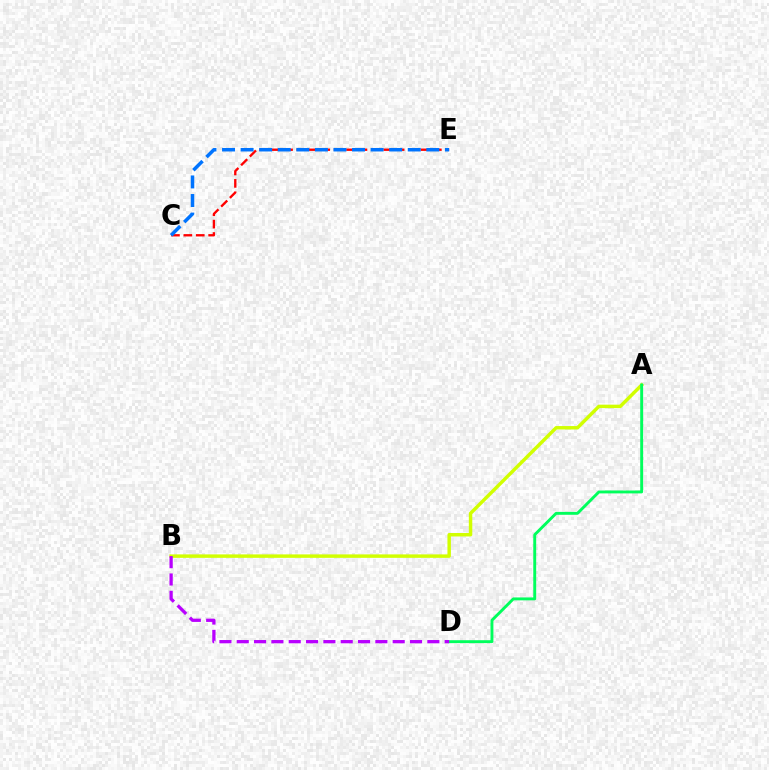{('C', 'E'): [{'color': '#ff0000', 'line_style': 'dashed', 'thickness': 1.68}, {'color': '#0074ff', 'line_style': 'dashed', 'thickness': 2.52}], ('A', 'B'): [{'color': '#d1ff00', 'line_style': 'solid', 'thickness': 2.48}], ('A', 'D'): [{'color': '#00ff5c', 'line_style': 'solid', 'thickness': 2.09}], ('B', 'D'): [{'color': '#b900ff', 'line_style': 'dashed', 'thickness': 2.35}]}